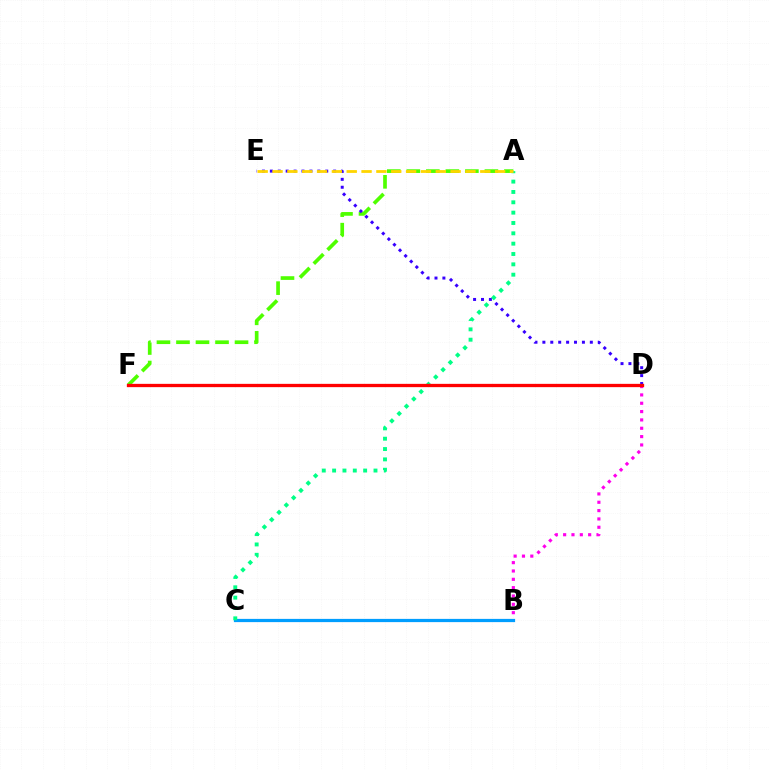{('B', 'D'): [{'color': '#ff00ed', 'line_style': 'dotted', 'thickness': 2.27}], ('A', 'F'): [{'color': '#4fff00', 'line_style': 'dashed', 'thickness': 2.65}], ('B', 'C'): [{'color': '#009eff', 'line_style': 'solid', 'thickness': 2.32}], ('D', 'E'): [{'color': '#3700ff', 'line_style': 'dotted', 'thickness': 2.15}], ('A', 'C'): [{'color': '#00ff86', 'line_style': 'dotted', 'thickness': 2.81}], ('D', 'F'): [{'color': '#ff0000', 'line_style': 'solid', 'thickness': 2.37}], ('A', 'E'): [{'color': '#ffd500', 'line_style': 'dashed', 'thickness': 2.02}]}